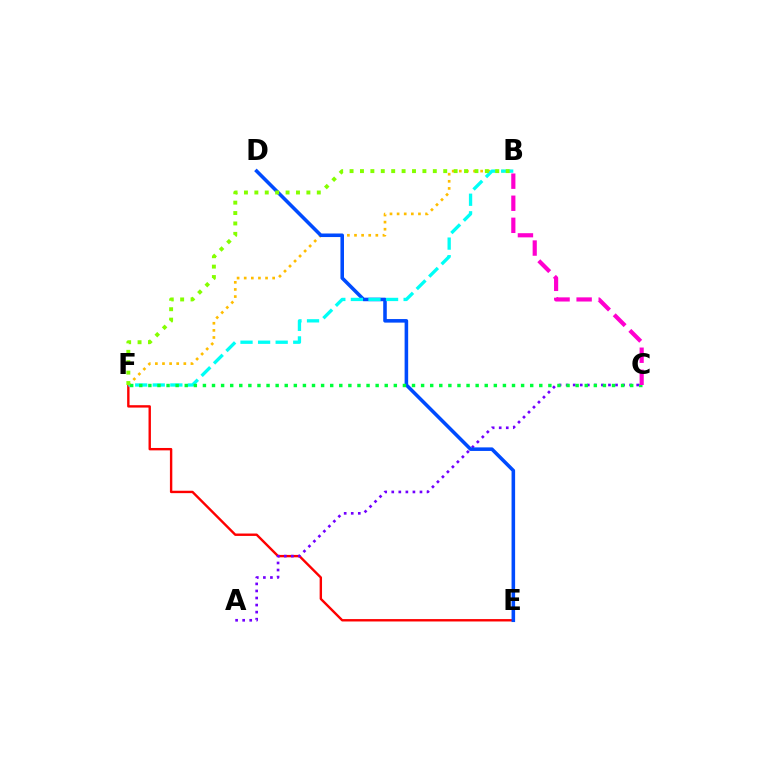{('E', 'F'): [{'color': '#ff0000', 'line_style': 'solid', 'thickness': 1.72}], ('A', 'C'): [{'color': '#7200ff', 'line_style': 'dotted', 'thickness': 1.92}], ('B', 'F'): [{'color': '#ffbd00', 'line_style': 'dotted', 'thickness': 1.93}, {'color': '#00fff6', 'line_style': 'dashed', 'thickness': 2.39}, {'color': '#84ff00', 'line_style': 'dotted', 'thickness': 2.83}], ('D', 'E'): [{'color': '#004bff', 'line_style': 'solid', 'thickness': 2.56}], ('C', 'F'): [{'color': '#00ff39', 'line_style': 'dotted', 'thickness': 2.47}], ('B', 'C'): [{'color': '#ff00cf', 'line_style': 'dashed', 'thickness': 3.0}]}